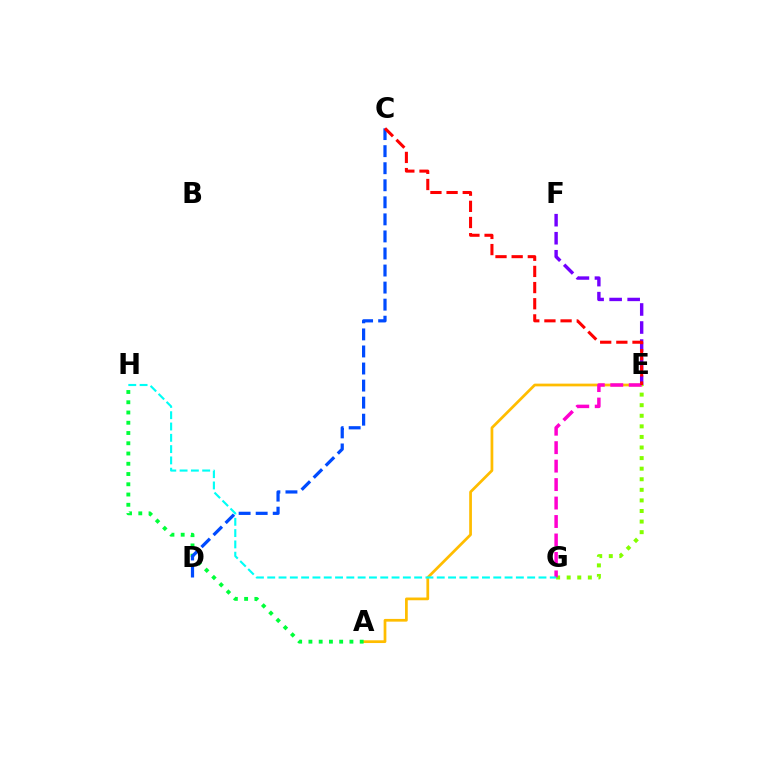{('A', 'E'): [{'color': '#ffbd00', 'line_style': 'solid', 'thickness': 1.97}], ('A', 'H'): [{'color': '#00ff39', 'line_style': 'dotted', 'thickness': 2.79}], ('C', 'D'): [{'color': '#004bff', 'line_style': 'dashed', 'thickness': 2.32}], ('E', 'F'): [{'color': '#7200ff', 'line_style': 'dashed', 'thickness': 2.45}], ('E', 'G'): [{'color': '#84ff00', 'line_style': 'dotted', 'thickness': 2.87}, {'color': '#ff00cf', 'line_style': 'dashed', 'thickness': 2.51}], ('C', 'E'): [{'color': '#ff0000', 'line_style': 'dashed', 'thickness': 2.19}], ('G', 'H'): [{'color': '#00fff6', 'line_style': 'dashed', 'thickness': 1.54}]}